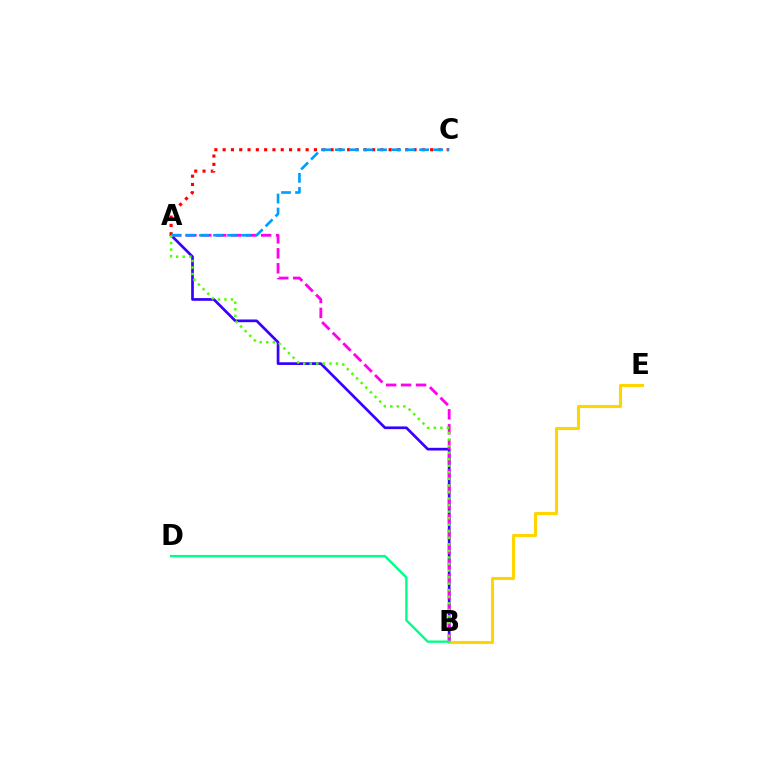{('A', 'B'): [{'color': '#3700ff', 'line_style': 'solid', 'thickness': 1.94}, {'color': '#ff00ed', 'line_style': 'dashed', 'thickness': 2.03}, {'color': '#4fff00', 'line_style': 'dotted', 'thickness': 1.78}], ('A', 'C'): [{'color': '#ff0000', 'line_style': 'dotted', 'thickness': 2.25}, {'color': '#009eff', 'line_style': 'dashed', 'thickness': 1.91}], ('B', 'E'): [{'color': '#ffd500', 'line_style': 'solid', 'thickness': 2.23}], ('B', 'D'): [{'color': '#00ff86', 'line_style': 'solid', 'thickness': 1.71}]}